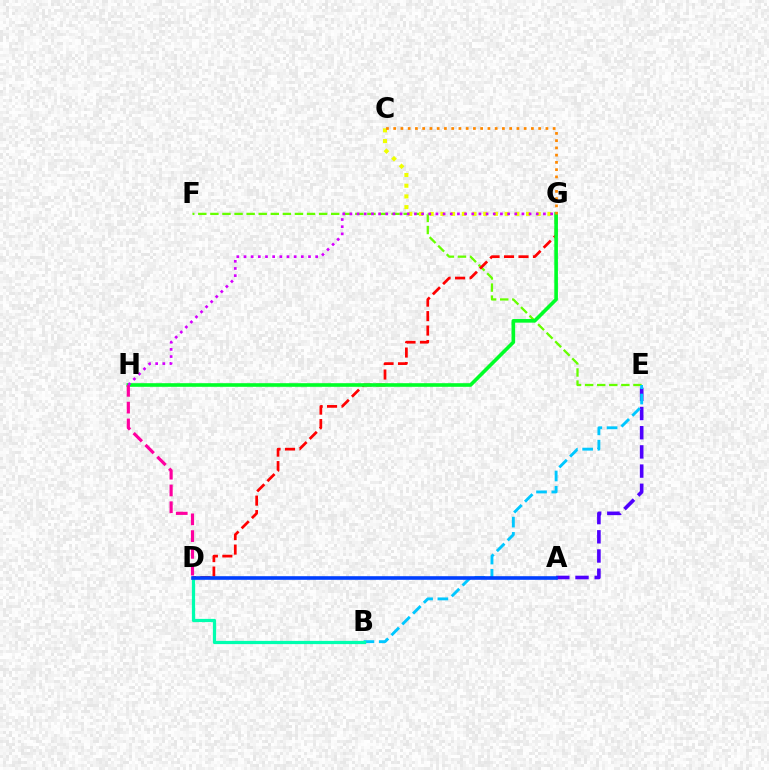{('A', 'E'): [{'color': '#4f00ff', 'line_style': 'dashed', 'thickness': 2.61}], ('E', 'F'): [{'color': '#66ff00', 'line_style': 'dashed', 'thickness': 1.64}], ('B', 'E'): [{'color': '#00c7ff', 'line_style': 'dashed', 'thickness': 2.07}], ('D', 'G'): [{'color': '#ff0000', 'line_style': 'dashed', 'thickness': 1.96}], ('B', 'D'): [{'color': '#00ffaf', 'line_style': 'solid', 'thickness': 2.33}], ('A', 'D'): [{'color': '#003fff', 'line_style': 'solid', 'thickness': 2.6}], ('G', 'H'): [{'color': '#00ff27', 'line_style': 'solid', 'thickness': 2.61}, {'color': '#d600ff', 'line_style': 'dotted', 'thickness': 1.95}], ('C', 'G'): [{'color': '#eeff00', 'line_style': 'dotted', 'thickness': 2.91}, {'color': '#ff8800', 'line_style': 'dotted', 'thickness': 1.97}], ('D', 'H'): [{'color': '#ff00a0', 'line_style': 'dashed', 'thickness': 2.28}]}